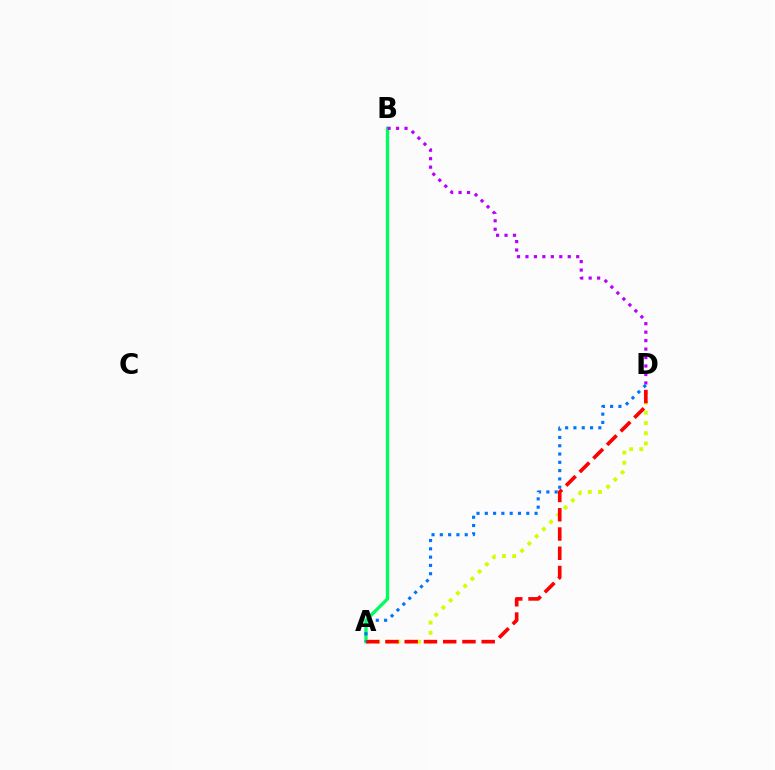{('A', 'B'): [{'color': '#00ff5c', 'line_style': 'solid', 'thickness': 2.39}], ('A', 'D'): [{'color': '#d1ff00', 'line_style': 'dotted', 'thickness': 2.78}, {'color': '#ff0000', 'line_style': 'dashed', 'thickness': 2.62}, {'color': '#0074ff', 'line_style': 'dotted', 'thickness': 2.25}], ('B', 'D'): [{'color': '#b900ff', 'line_style': 'dotted', 'thickness': 2.3}]}